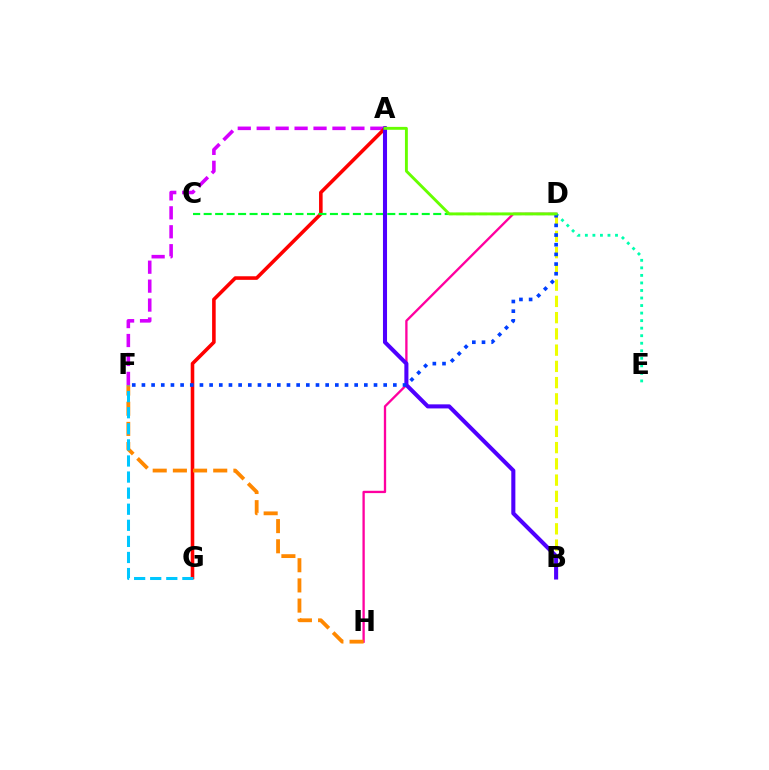{('A', 'F'): [{'color': '#d600ff', 'line_style': 'dashed', 'thickness': 2.57}], ('A', 'G'): [{'color': '#ff0000', 'line_style': 'solid', 'thickness': 2.58}], ('D', 'H'): [{'color': '#ff00a0', 'line_style': 'solid', 'thickness': 1.67}], ('B', 'D'): [{'color': '#eeff00', 'line_style': 'dashed', 'thickness': 2.21}], ('D', 'E'): [{'color': '#00ffaf', 'line_style': 'dotted', 'thickness': 2.05}], ('C', 'D'): [{'color': '#00ff27', 'line_style': 'dashed', 'thickness': 1.56}], ('A', 'B'): [{'color': '#4f00ff', 'line_style': 'solid', 'thickness': 2.93}], ('D', 'F'): [{'color': '#003fff', 'line_style': 'dotted', 'thickness': 2.63}], ('F', 'H'): [{'color': '#ff8800', 'line_style': 'dashed', 'thickness': 2.74}], ('F', 'G'): [{'color': '#00c7ff', 'line_style': 'dashed', 'thickness': 2.18}], ('A', 'D'): [{'color': '#66ff00', 'line_style': 'solid', 'thickness': 2.09}]}